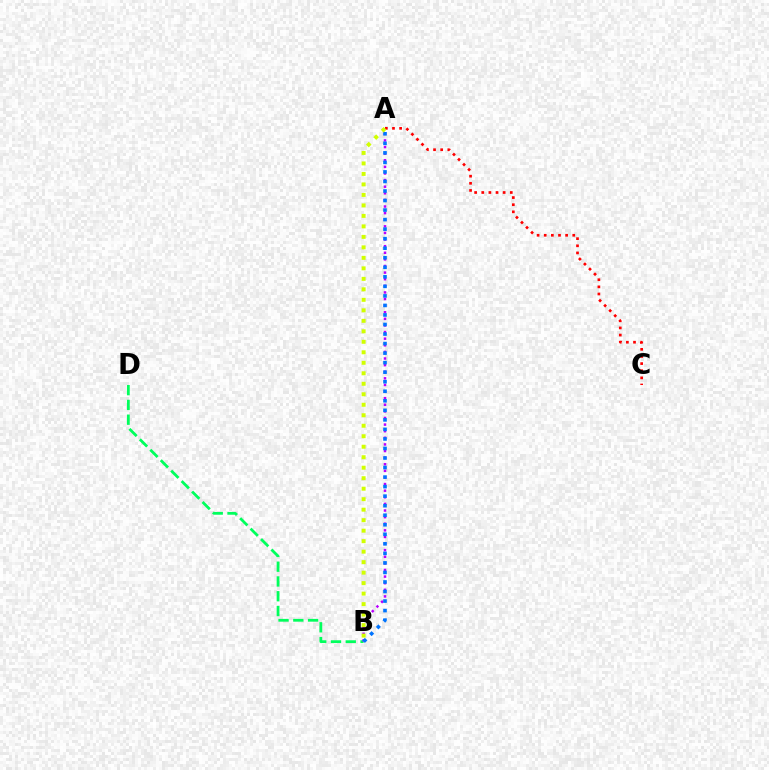{('A', 'C'): [{'color': '#ff0000', 'line_style': 'dotted', 'thickness': 1.94}], ('B', 'D'): [{'color': '#00ff5c', 'line_style': 'dashed', 'thickness': 2.01}], ('A', 'B'): [{'color': '#b900ff', 'line_style': 'dotted', 'thickness': 1.8}, {'color': '#0074ff', 'line_style': 'dotted', 'thickness': 2.59}, {'color': '#d1ff00', 'line_style': 'dotted', 'thickness': 2.85}]}